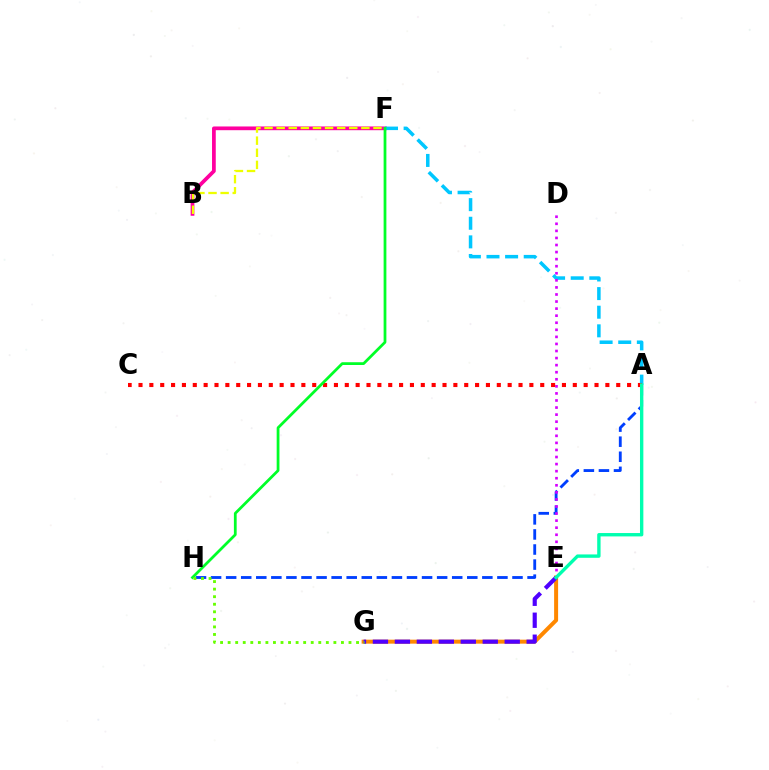{('B', 'F'): [{'color': '#ff00a0', 'line_style': 'solid', 'thickness': 2.69}, {'color': '#eeff00', 'line_style': 'dashed', 'thickness': 1.64}], ('A', 'H'): [{'color': '#003fff', 'line_style': 'dashed', 'thickness': 2.05}], ('A', 'F'): [{'color': '#00c7ff', 'line_style': 'dashed', 'thickness': 2.53}], ('D', 'E'): [{'color': '#d600ff', 'line_style': 'dotted', 'thickness': 1.92}], ('E', 'G'): [{'color': '#ff8800', 'line_style': 'solid', 'thickness': 2.87}, {'color': '#4f00ff', 'line_style': 'dashed', 'thickness': 2.98}], ('A', 'C'): [{'color': '#ff0000', 'line_style': 'dotted', 'thickness': 2.95}], ('F', 'H'): [{'color': '#00ff27', 'line_style': 'solid', 'thickness': 1.99}], ('A', 'E'): [{'color': '#00ffaf', 'line_style': 'solid', 'thickness': 2.42}], ('G', 'H'): [{'color': '#66ff00', 'line_style': 'dotted', 'thickness': 2.05}]}